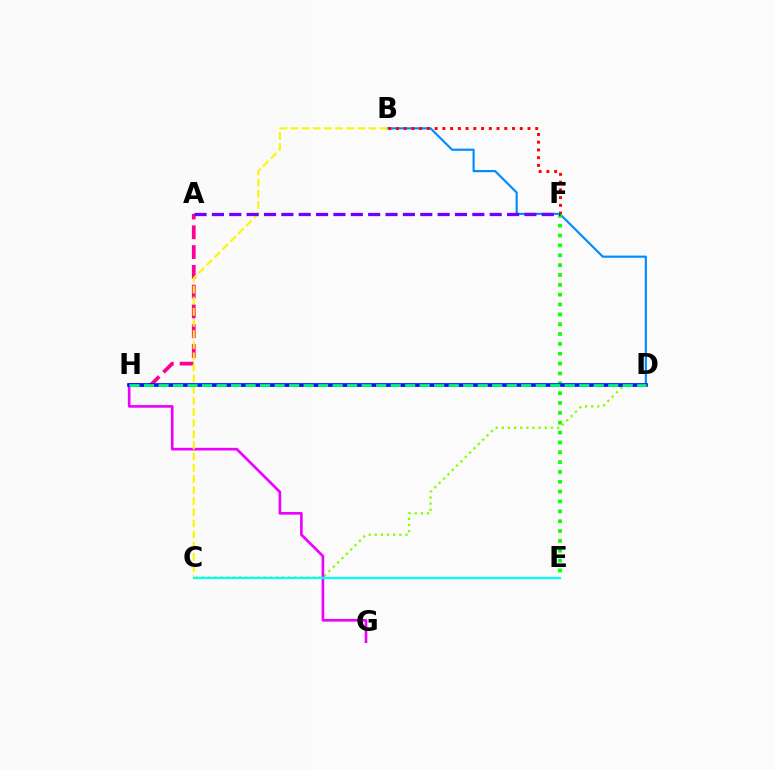{('B', 'D'): [{'color': '#008cff', 'line_style': 'solid', 'thickness': 1.55}], ('D', 'H'): [{'color': '#ff7c00', 'line_style': 'dashed', 'thickness': 2.04}, {'color': '#0010ff', 'line_style': 'solid', 'thickness': 2.64}, {'color': '#00ff74', 'line_style': 'dashed', 'thickness': 1.97}], ('B', 'F'): [{'color': '#ff0000', 'line_style': 'dotted', 'thickness': 2.1}], ('C', 'D'): [{'color': '#84ff00', 'line_style': 'dotted', 'thickness': 1.67}], ('A', 'H'): [{'color': '#ff0094', 'line_style': 'dashed', 'thickness': 2.69}], ('E', 'F'): [{'color': '#08ff00', 'line_style': 'dotted', 'thickness': 2.68}], ('G', 'H'): [{'color': '#ee00ff', 'line_style': 'solid', 'thickness': 1.91}], ('B', 'C'): [{'color': '#fcf500', 'line_style': 'dashed', 'thickness': 1.51}], ('A', 'F'): [{'color': '#7200ff', 'line_style': 'dashed', 'thickness': 2.36}], ('C', 'E'): [{'color': '#00fff6', 'line_style': 'solid', 'thickness': 1.6}]}